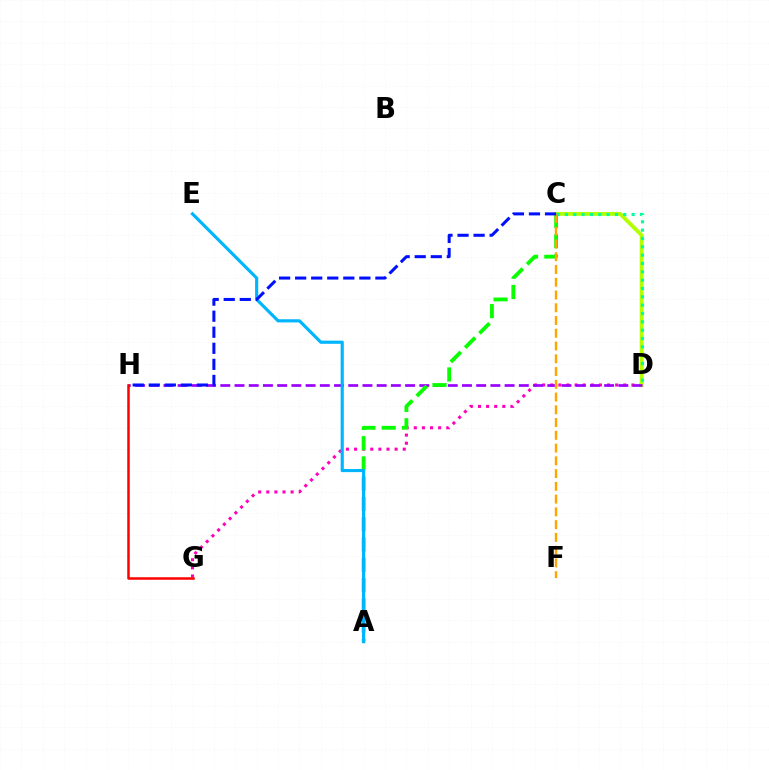{('D', 'G'): [{'color': '#ff00bd', 'line_style': 'dotted', 'thickness': 2.2}], ('C', 'D'): [{'color': '#b3ff00', 'line_style': 'solid', 'thickness': 2.79}, {'color': '#00ff9d', 'line_style': 'dotted', 'thickness': 2.27}], ('D', 'H'): [{'color': '#9b00ff', 'line_style': 'dashed', 'thickness': 1.93}], ('A', 'C'): [{'color': '#08ff00', 'line_style': 'dashed', 'thickness': 2.75}], ('C', 'F'): [{'color': '#ffa500', 'line_style': 'dashed', 'thickness': 1.73}], ('A', 'E'): [{'color': '#00b5ff', 'line_style': 'solid', 'thickness': 2.27}], ('C', 'H'): [{'color': '#0010ff', 'line_style': 'dashed', 'thickness': 2.18}], ('G', 'H'): [{'color': '#ff0000', 'line_style': 'solid', 'thickness': 1.81}]}